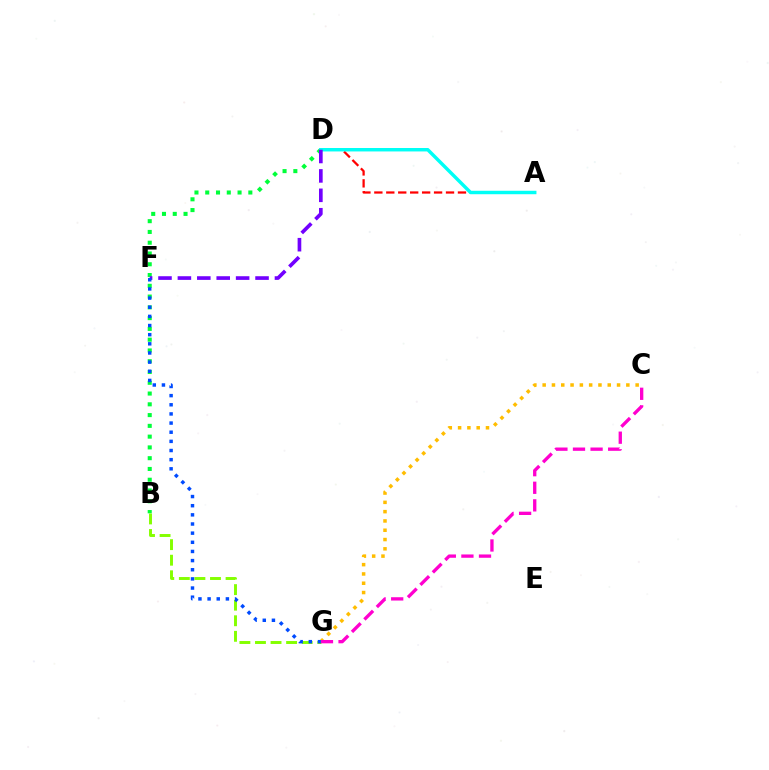{('B', 'D'): [{'color': '#00ff39', 'line_style': 'dotted', 'thickness': 2.93}], ('B', 'G'): [{'color': '#84ff00', 'line_style': 'dashed', 'thickness': 2.11}], ('C', 'G'): [{'color': '#ffbd00', 'line_style': 'dotted', 'thickness': 2.53}, {'color': '#ff00cf', 'line_style': 'dashed', 'thickness': 2.39}], ('A', 'D'): [{'color': '#ff0000', 'line_style': 'dashed', 'thickness': 1.62}, {'color': '#00fff6', 'line_style': 'solid', 'thickness': 2.48}], ('D', 'F'): [{'color': '#7200ff', 'line_style': 'dashed', 'thickness': 2.64}], ('F', 'G'): [{'color': '#004bff', 'line_style': 'dotted', 'thickness': 2.49}]}